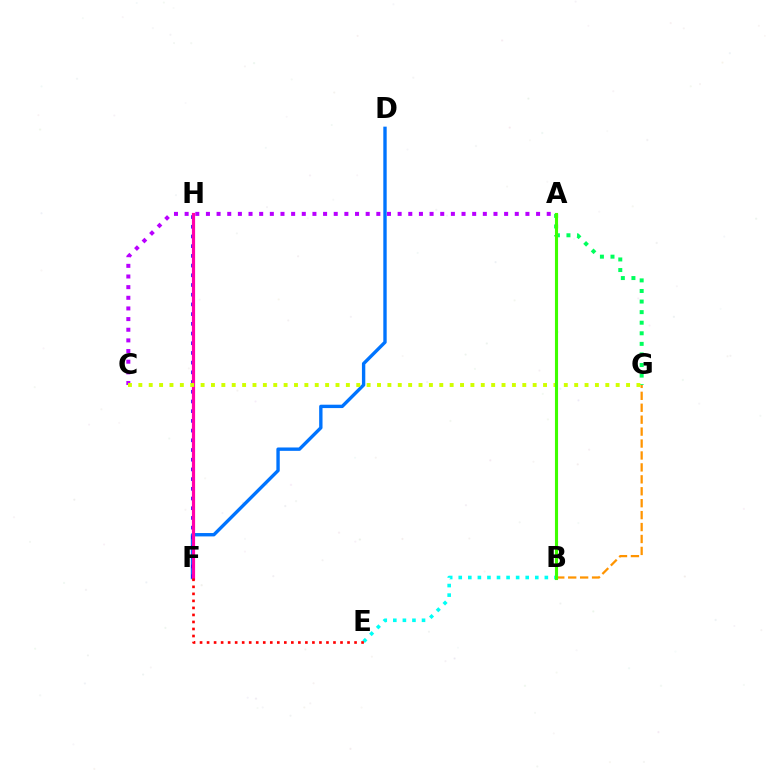{('A', 'G'): [{'color': '#00ff5c', 'line_style': 'dotted', 'thickness': 2.87}], ('D', 'F'): [{'color': '#0074ff', 'line_style': 'solid', 'thickness': 2.43}], ('A', 'C'): [{'color': '#b900ff', 'line_style': 'dotted', 'thickness': 2.89}], ('B', 'G'): [{'color': '#ff9400', 'line_style': 'dashed', 'thickness': 1.62}], ('B', 'E'): [{'color': '#00fff6', 'line_style': 'dotted', 'thickness': 2.6}], ('F', 'H'): [{'color': '#2500ff', 'line_style': 'dotted', 'thickness': 2.64}, {'color': '#ff00ac', 'line_style': 'solid', 'thickness': 2.29}], ('C', 'G'): [{'color': '#d1ff00', 'line_style': 'dotted', 'thickness': 2.82}], ('E', 'F'): [{'color': '#ff0000', 'line_style': 'dotted', 'thickness': 1.91}], ('A', 'B'): [{'color': '#3dff00', 'line_style': 'solid', 'thickness': 2.23}]}